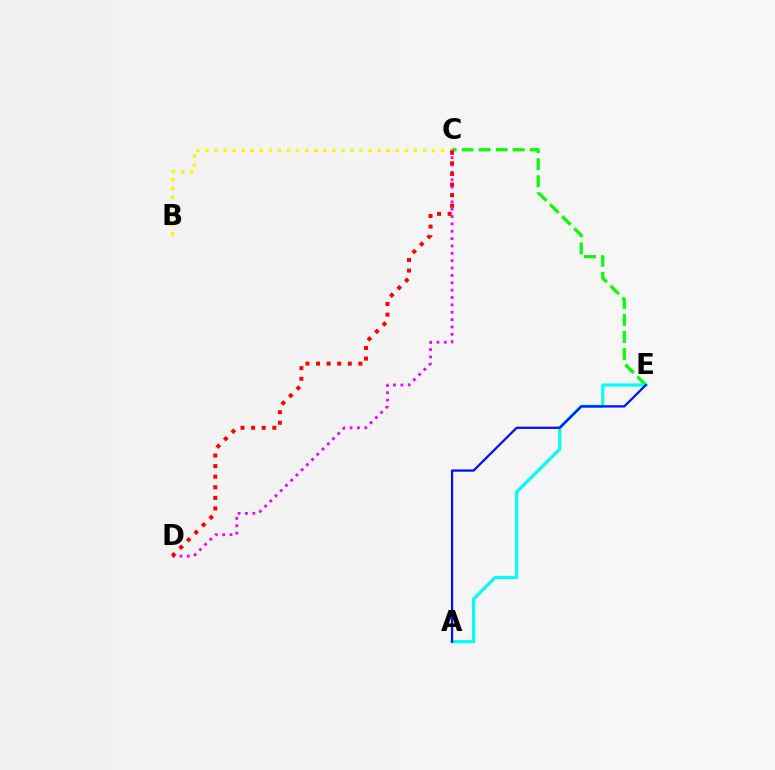{('C', 'E'): [{'color': '#08ff00', 'line_style': 'dashed', 'thickness': 2.31}], ('A', 'E'): [{'color': '#00fff6', 'line_style': 'solid', 'thickness': 2.29}, {'color': '#0010ff', 'line_style': 'solid', 'thickness': 1.62}], ('B', 'C'): [{'color': '#fcf500', 'line_style': 'dotted', 'thickness': 2.46}], ('C', 'D'): [{'color': '#ee00ff', 'line_style': 'dotted', 'thickness': 2.0}, {'color': '#ff0000', 'line_style': 'dotted', 'thickness': 2.88}]}